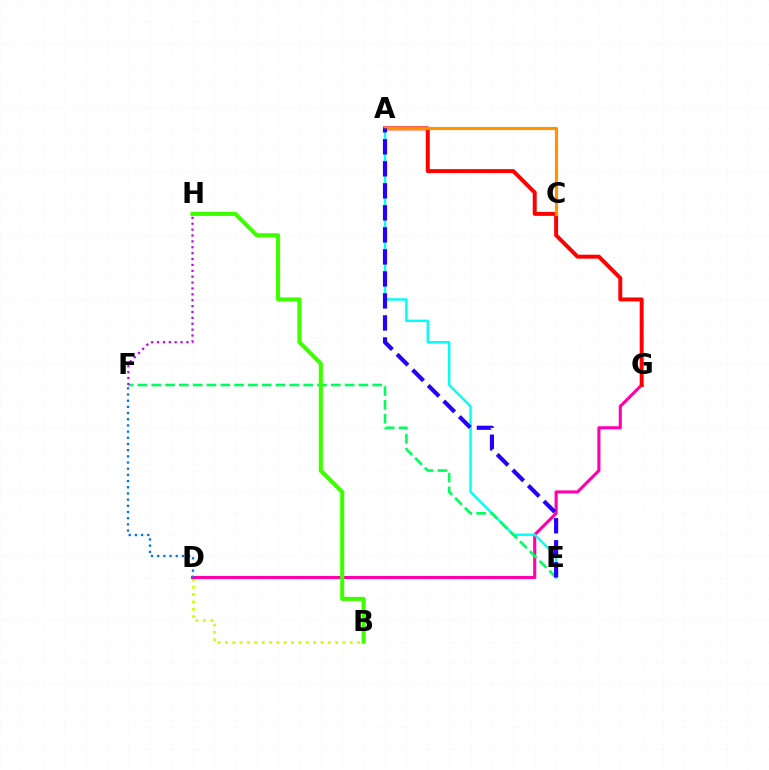{('B', 'D'): [{'color': '#d1ff00', 'line_style': 'dotted', 'thickness': 2.0}], ('D', 'G'): [{'color': '#ff00ac', 'line_style': 'solid', 'thickness': 2.23}], ('A', 'G'): [{'color': '#ff0000', 'line_style': 'solid', 'thickness': 2.85}], ('A', 'E'): [{'color': '#00fff6', 'line_style': 'solid', 'thickness': 1.73}, {'color': '#2500ff', 'line_style': 'dashed', 'thickness': 2.99}], ('A', 'C'): [{'color': '#ff9400', 'line_style': 'solid', 'thickness': 2.28}], ('E', 'F'): [{'color': '#00ff5c', 'line_style': 'dashed', 'thickness': 1.88}], ('D', 'F'): [{'color': '#0074ff', 'line_style': 'dotted', 'thickness': 1.68}], ('B', 'H'): [{'color': '#3dff00', 'line_style': 'solid', 'thickness': 2.94}], ('F', 'H'): [{'color': '#b900ff', 'line_style': 'dotted', 'thickness': 1.6}]}